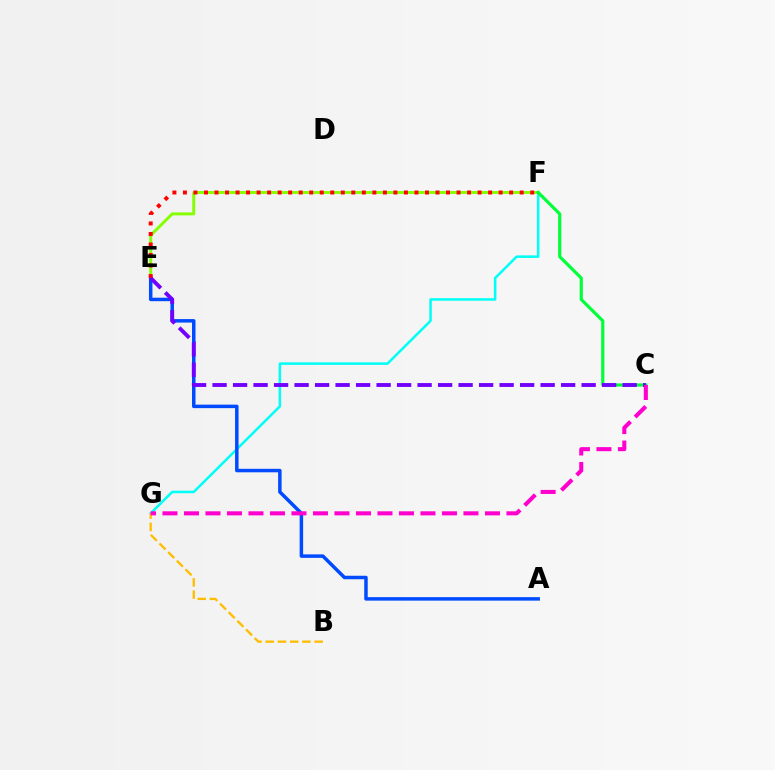{('E', 'F'): [{'color': '#84ff00', 'line_style': 'solid', 'thickness': 2.12}, {'color': '#ff0000', 'line_style': 'dotted', 'thickness': 2.86}], ('F', 'G'): [{'color': '#00fff6', 'line_style': 'solid', 'thickness': 1.81}], ('B', 'G'): [{'color': '#ffbd00', 'line_style': 'dashed', 'thickness': 1.66}], ('A', 'E'): [{'color': '#004bff', 'line_style': 'solid', 'thickness': 2.51}], ('C', 'F'): [{'color': '#00ff39', 'line_style': 'solid', 'thickness': 2.28}], ('C', 'E'): [{'color': '#7200ff', 'line_style': 'dashed', 'thickness': 2.79}], ('C', 'G'): [{'color': '#ff00cf', 'line_style': 'dashed', 'thickness': 2.92}]}